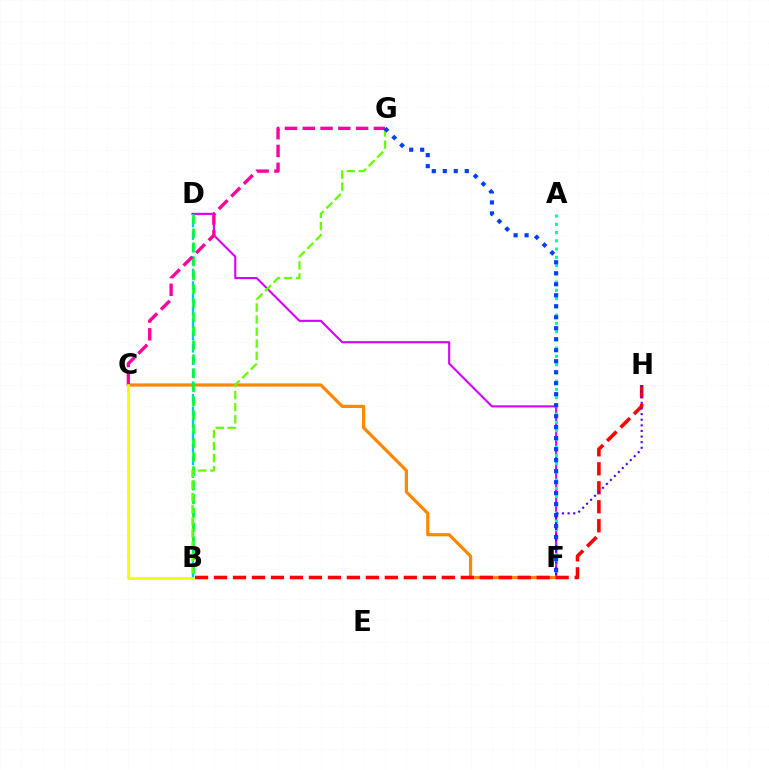{('D', 'F'): [{'color': '#d600ff', 'line_style': 'solid', 'thickness': 1.53}], ('A', 'F'): [{'color': '#00ffaf', 'line_style': 'dotted', 'thickness': 2.24}], ('B', 'D'): [{'color': '#00c7ff', 'line_style': 'dashed', 'thickness': 1.7}, {'color': '#00ff27', 'line_style': 'dashed', 'thickness': 1.9}], ('C', 'F'): [{'color': '#ff8800', 'line_style': 'solid', 'thickness': 2.3}], ('B', 'H'): [{'color': '#ff0000', 'line_style': 'dashed', 'thickness': 2.58}], ('B', 'G'): [{'color': '#66ff00', 'line_style': 'dashed', 'thickness': 1.64}], ('C', 'G'): [{'color': '#ff00a0', 'line_style': 'dashed', 'thickness': 2.42}], ('F', 'G'): [{'color': '#003fff', 'line_style': 'dotted', 'thickness': 2.99}], ('F', 'H'): [{'color': '#4f00ff', 'line_style': 'dotted', 'thickness': 1.52}], ('B', 'C'): [{'color': '#eeff00', 'line_style': 'solid', 'thickness': 1.91}]}